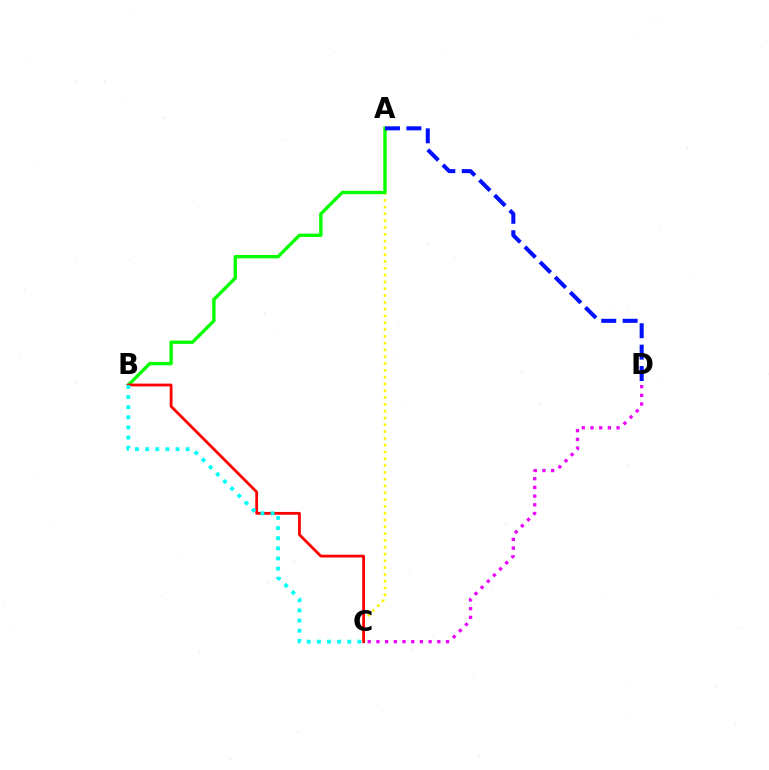{('C', 'D'): [{'color': '#ee00ff', 'line_style': 'dotted', 'thickness': 2.36}], ('A', 'C'): [{'color': '#fcf500', 'line_style': 'dotted', 'thickness': 1.85}], ('A', 'B'): [{'color': '#08ff00', 'line_style': 'solid', 'thickness': 2.43}], ('A', 'D'): [{'color': '#0010ff', 'line_style': 'dashed', 'thickness': 2.91}], ('B', 'C'): [{'color': '#ff0000', 'line_style': 'solid', 'thickness': 2.01}, {'color': '#00fff6', 'line_style': 'dotted', 'thickness': 2.75}]}